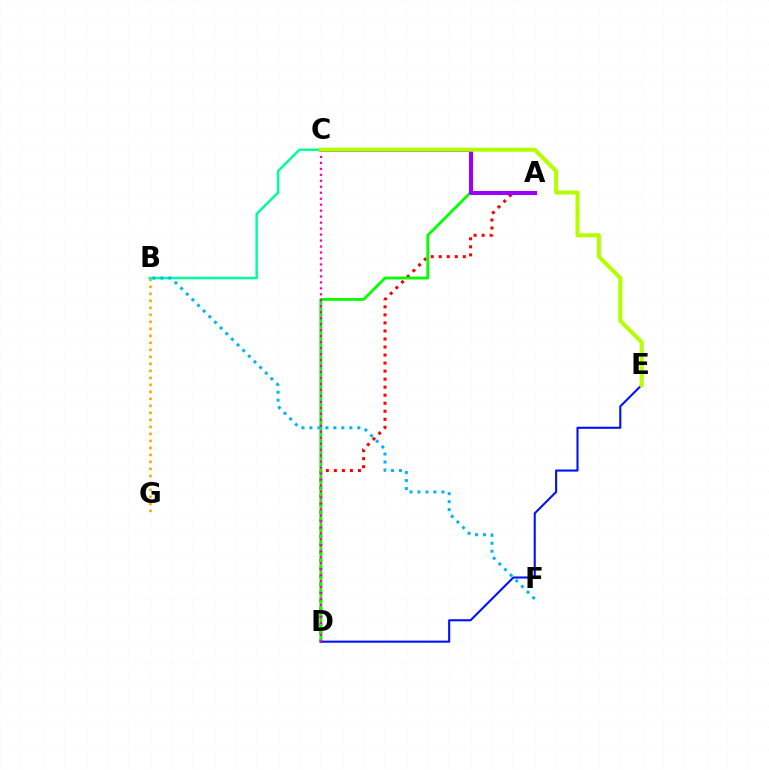{('B', 'G'): [{'color': '#ffa500', 'line_style': 'dotted', 'thickness': 1.9}], ('A', 'D'): [{'color': '#ff0000', 'line_style': 'dotted', 'thickness': 2.18}, {'color': '#08ff00', 'line_style': 'solid', 'thickness': 2.03}], ('B', 'C'): [{'color': '#00ff9d', 'line_style': 'solid', 'thickness': 1.79}], ('D', 'E'): [{'color': '#0010ff', 'line_style': 'solid', 'thickness': 1.5}], ('B', 'F'): [{'color': '#00b5ff', 'line_style': 'dotted', 'thickness': 2.17}], ('A', 'C'): [{'color': '#9b00ff', 'line_style': 'solid', 'thickness': 2.92}], ('C', 'D'): [{'color': '#ff00bd', 'line_style': 'dotted', 'thickness': 1.62}], ('C', 'E'): [{'color': '#b3ff00', 'line_style': 'solid', 'thickness': 2.9}]}